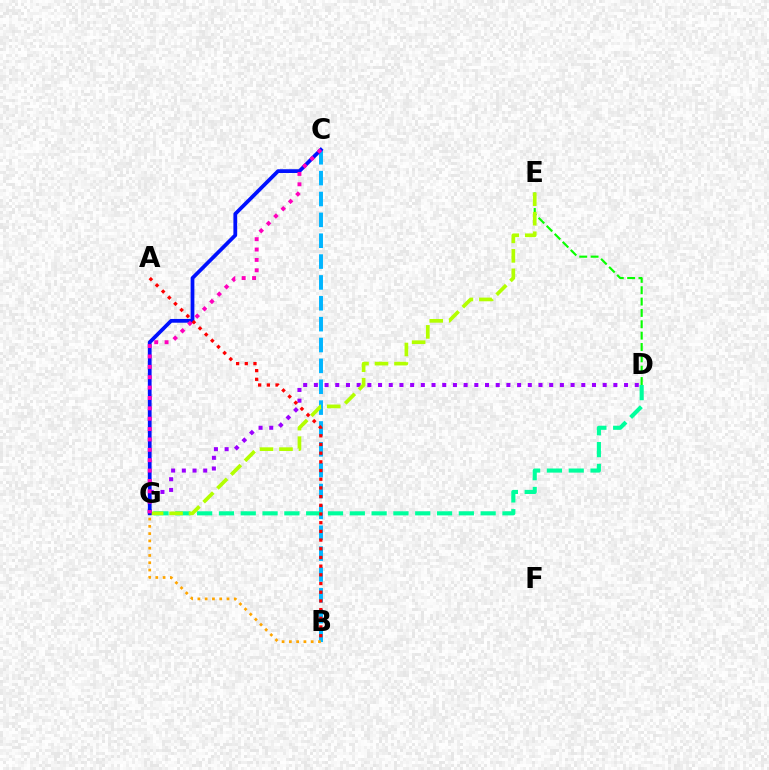{('B', 'C'): [{'color': '#00b5ff', 'line_style': 'dashed', 'thickness': 2.83}], ('D', 'G'): [{'color': '#9b00ff', 'line_style': 'dotted', 'thickness': 2.91}, {'color': '#00ff9d', 'line_style': 'dashed', 'thickness': 2.96}], ('D', 'E'): [{'color': '#08ff00', 'line_style': 'dashed', 'thickness': 1.54}], ('E', 'G'): [{'color': '#b3ff00', 'line_style': 'dashed', 'thickness': 2.65}], ('C', 'G'): [{'color': '#0010ff', 'line_style': 'solid', 'thickness': 2.7}, {'color': '#ff00bd', 'line_style': 'dotted', 'thickness': 2.82}], ('B', 'G'): [{'color': '#ffa500', 'line_style': 'dotted', 'thickness': 1.98}], ('A', 'B'): [{'color': '#ff0000', 'line_style': 'dotted', 'thickness': 2.36}]}